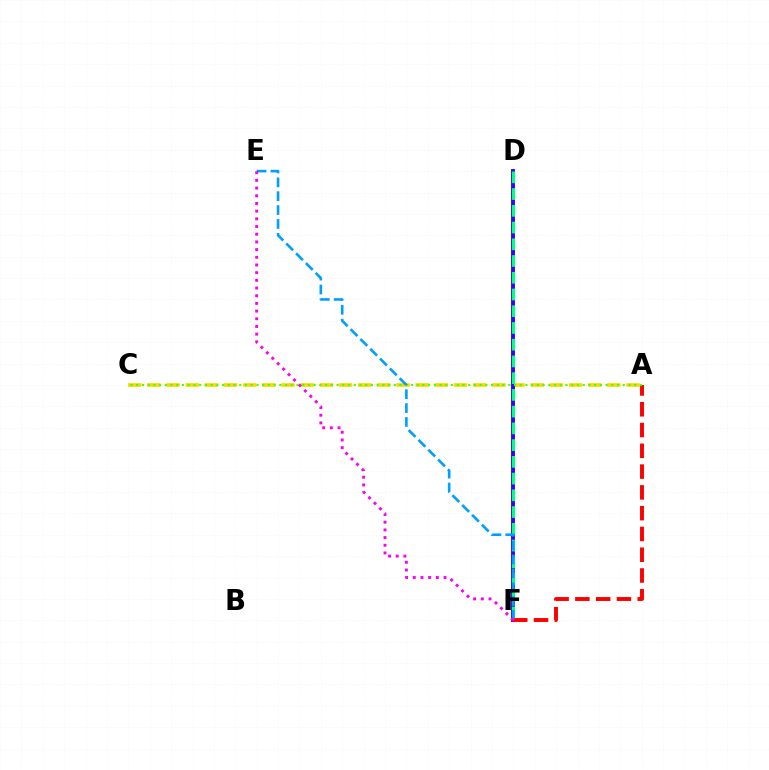{('A', 'C'): [{'color': '#ffd500', 'line_style': 'dashed', 'thickness': 2.6}, {'color': '#4fff00', 'line_style': 'dotted', 'thickness': 1.56}], ('D', 'F'): [{'color': '#3700ff', 'line_style': 'solid', 'thickness': 2.81}, {'color': '#00ff86', 'line_style': 'dashed', 'thickness': 2.27}], ('A', 'F'): [{'color': '#ff0000', 'line_style': 'dashed', 'thickness': 2.82}], ('E', 'F'): [{'color': '#009eff', 'line_style': 'dashed', 'thickness': 1.89}, {'color': '#ff00ed', 'line_style': 'dotted', 'thickness': 2.09}]}